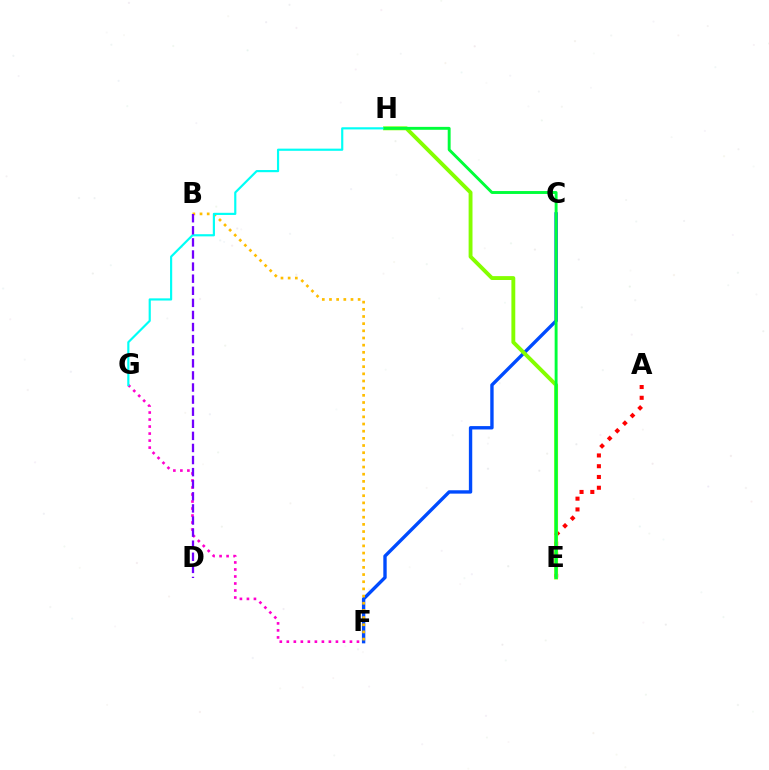{('C', 'F'): [{'color': '#004bff', 'line_style': 'solid', 'thickness': 2.43}], ('A', 'E'): [{'color': '#ff0000', 'line_style': 'dotted', 'thickness': 2.93}], ('B', 'F'): [{'color': '#ffbd00', 'line_style': 'dotted', 'thickness': 1.95}], ('F', 'G'): [{'color': '#ff00cf', 'line_style': 'dotted', 'thickness': 1.91}], ('E', 'H'): [{'color': '#84ff00', 'line_style': 'solid', 'thickness': 2.79}, {'color': '#00ff39', 'line_style': 'solid', 'thickness': 2.09}], ('G', 'H'): [{'color': '#00fff6', 'line_style': 'solid', 'thickness': 1.56}], ('B', 'D'): [{'color': '#7200ff', 'line_style': 'dashed', 'thickness': 1.64}]}